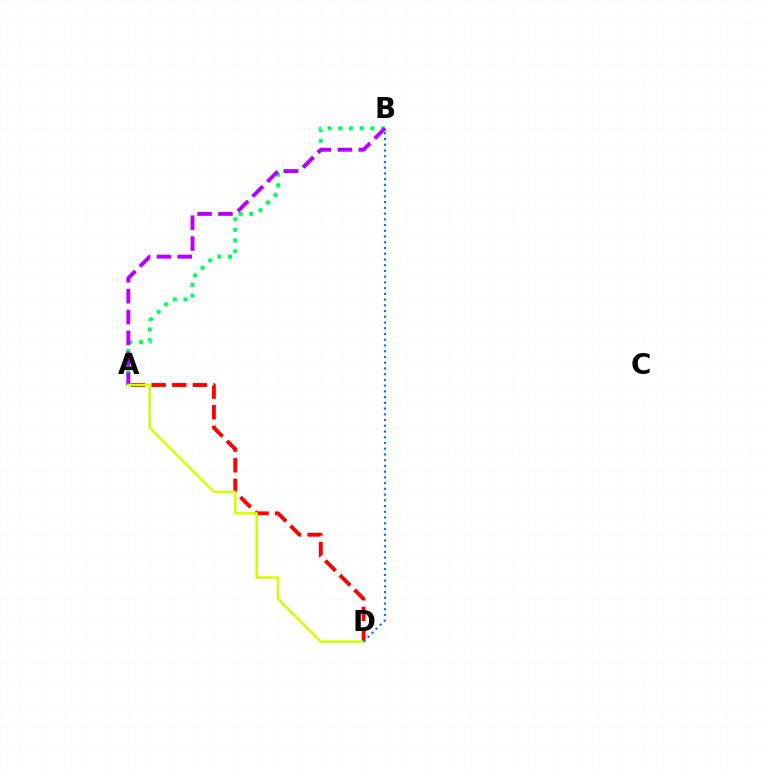{('A', 'D'): [{'color': '#ff0000', 'line_style': 'dashed', 'thickness': 2.8}, {'color': '#d1ff00', 'line_style': 'solid', 'thickness': 1.8}], ('A', 'B'): [{'color': '#00ff5c', 'line_style': 'dotted', 'thickness': 2.9}, {'color': '#b900ff', 'line_style': 'dashed', 'thickness': 2.83}], ('B', 'D'): [{'color': '#0074ff', 'line_style': 'dotted', 'thickness': 1.56}]}